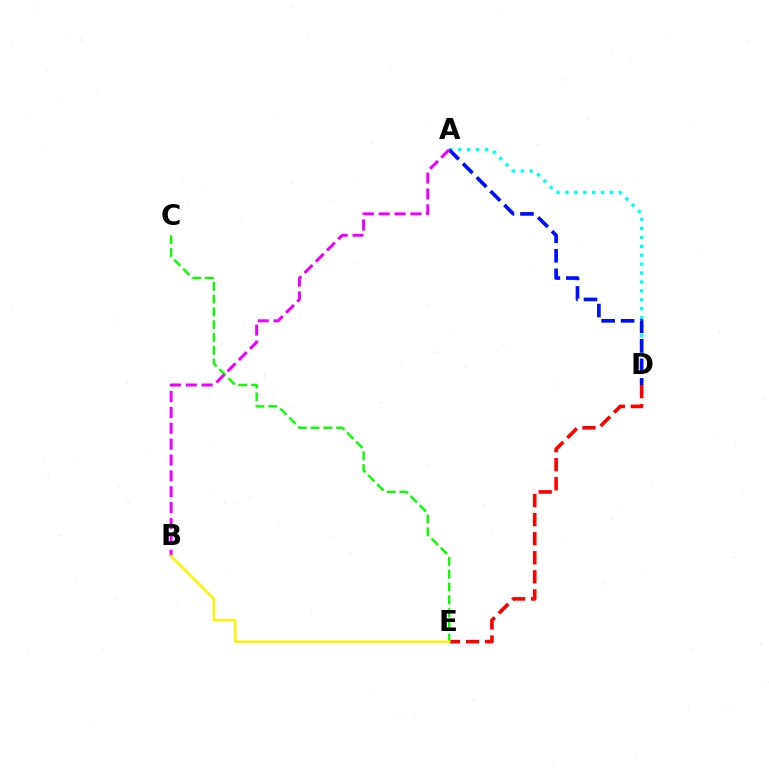{('D', 'E'): [{'color': '#ff0000', 'line_style': 'dashed', 'thickness': 2.59}], ('A', 'D'): [{'color': '#00fff6', 'line_style': 'dotted', 'thickness': 2.42}, {'color': '#0010ff', 'line_style': 'dashed', 'thickness': 2.65}], ('C', 'E'): [{'color': '#08ff00', 'line_style': 'dashed', 'thickness': 1.74}], ('A', 'B'): [{'color': '#ee00ff', 'line_style': 'dashed', 'thickness': 2.16}], ('B', 'E'): [{'color': '#fcf500', 'line_style': 'solid', 'thickness': 1.82}]}